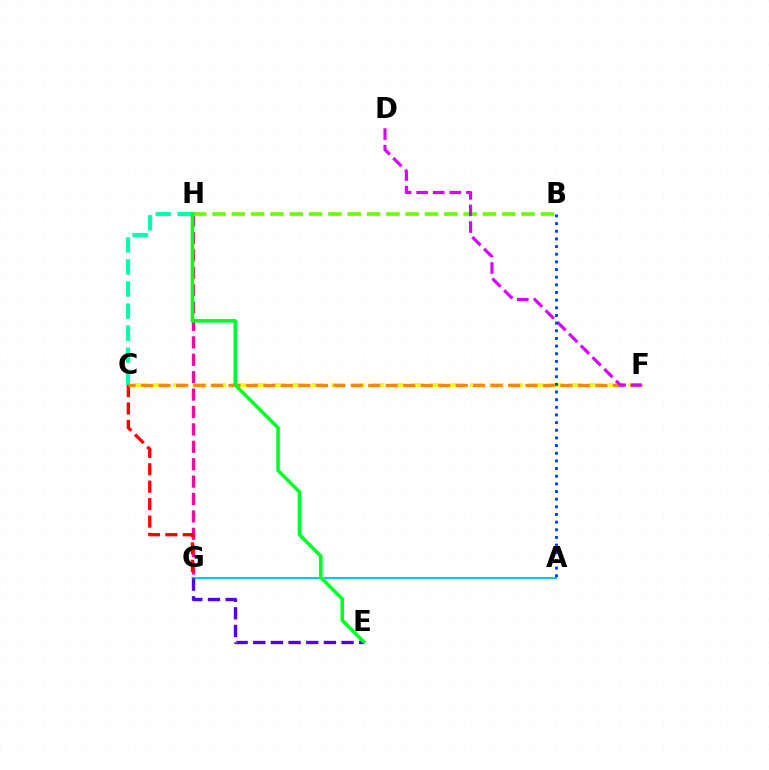{('A', 'G'): [{'color': '#00c7ff', 'line_style': 'solid', 'thickness': 1.51}], ('G', 'H'): [{'color': '#ff00a0', 'line_style': 'dashed', 'thickness': 2.36}], ('C', 'H'): [{'color': '#00ffaf', 'line_style': 'dashed', 'thickness': 3.0}], ('C', 'F'): [{'color': '#eeff00', 'line_style': 'dashed', 'thickness': 2.69}, {'color': '#ff8800', 'line_style': 'dashed', 'thickness': 2.37}], ('E', 'G'): [{'color': '#4f00ff', 'line_style': 'dashed', 'thickness': 2.4}], ('C', 'G'): [{'color': '#ff0000', 'line_style': 'dashed', 'thickness': 2.37}], ('B', 'H'): [{'color': '#66ff00', 'line_style': 'dashed', 'thickness': 2.62}], ('D', 'F'): [{'color': '#d600ff', 'line_style': 'dashed', 'thickness': 2.25}], ('E', 'H'): [{'color': '#00ff27', 'line_style': 'solid', 'thickness': 2.55}], ('A', 'B'): [{'color': '#003fff', 'line_style': 'dotted', 'thickness': 2.08}]}